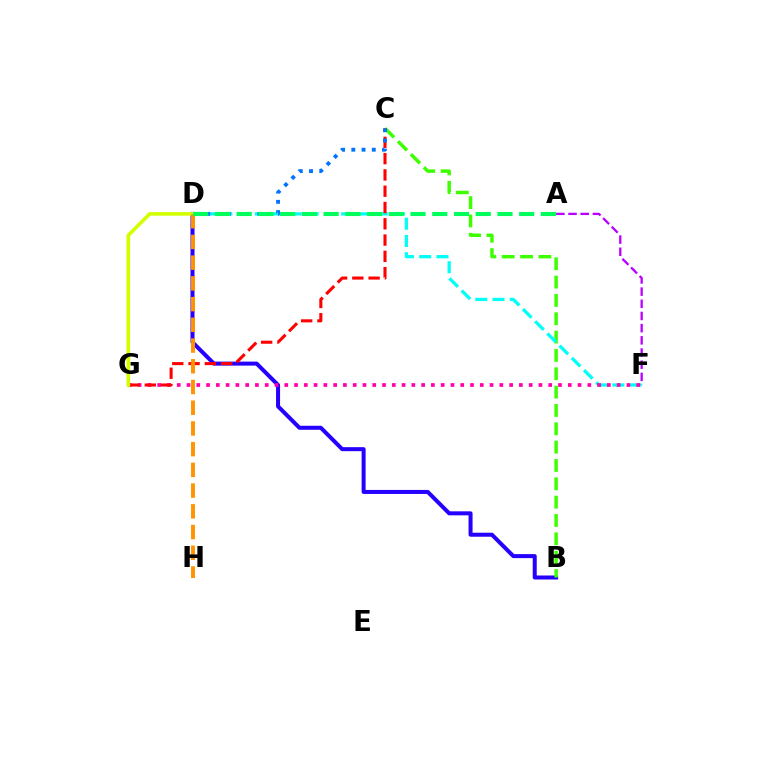{('B', 'D'): [{'color': '#2500ff', 'line_style': 'solid', 'thickness': 2.89}], ('B', 'C'): [{'color': '#3dff00', 'line_style': 'dashed', 'thickness': 2.49}], ('D', 'F'): [{'color': '#00fff6', 'line_style': 'dashed', 'thickness': 2.34}], ('F', 'G'): [{'color': '#ff00ac', 'line_style': 'dotted', 'thickness': 2.66}], ('C', 'G'): [{'color': '#ff0000', 'line_style': 'dashed', 'thickness': 2.21}], ('D', 'G'): [{'color': '#d1ff00', 'line_style': 'solid', 'thickness': 2.61}], ('C', 'D'): [{'color': '#0074ff', 'line_style': 'dotted', 'thickness': 2.78}], ('D', 'H'): [{'color': '#ff9400', 'line_style': 'dashed', 'thickness': 2.81}], ('A', 'F'): [{'color': '#b900ff', 'line_style': 'dashed', 'thickness': 1.65}], ('A', 'D'): [{'color': '#00ff5c', 'line_style': 'dashed', 'thickness': 2.95}]}